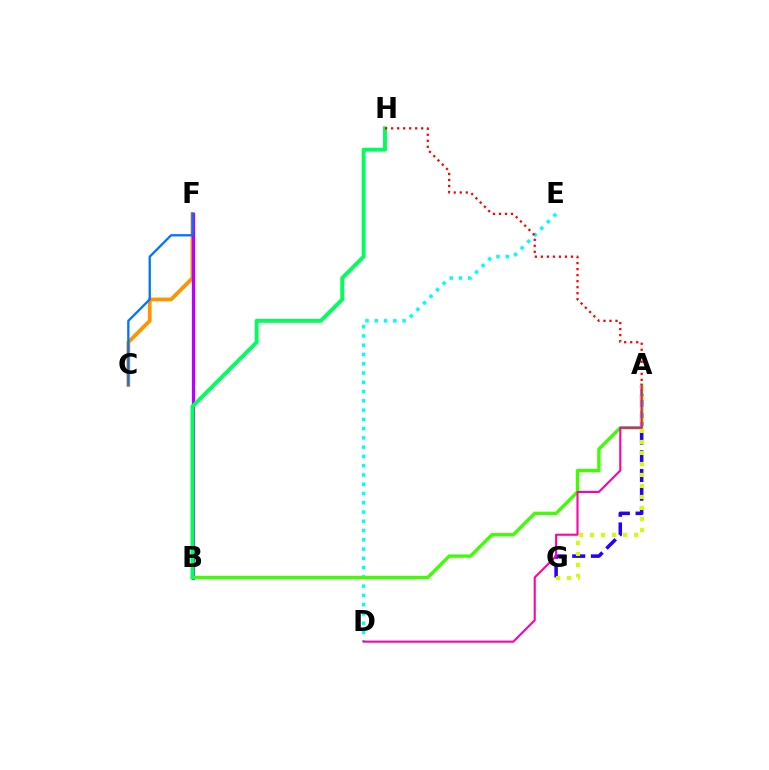{('C', 'F'): [{'color': '#ff9400', 'line_style': 'solid', 'thickness': 2.73}, {'color': '#0074ff', 'line_style': 'solid', 'thickness': 1.66}], ('B', 'F'): [{'color': '#b900ff', 'line_style': 'solid', 'thickness': 2.35}], ('D', 'E'): [{'color': '#00fff6', 'line_style': 'dotted', 'thickness': 2.52}], ('A', 'G'): [{'color': '#2500ff', 'line_style': 'dashed', 'thickness': 2.54}, {'color': '#d1ff00', 'line_style': 'dotted', 'thickness': 2.99}], ('A', 'B'): [{'color': '#3dff00', 'line_style': 'solid', 'thickness': 2.41}], ('A', 'D'): [{'color': '#ff00ac', 'line_style': 'solid', 'thickness': 1.51}], ('B', 'H'): [{'color': '#00ff5c', 'line_style': 'solid', 'thickness': 2.81}], ('A', 'H'): [{'color': '#ff0000', 'line_style': 'dotted', 'thickness': 1.63}]}